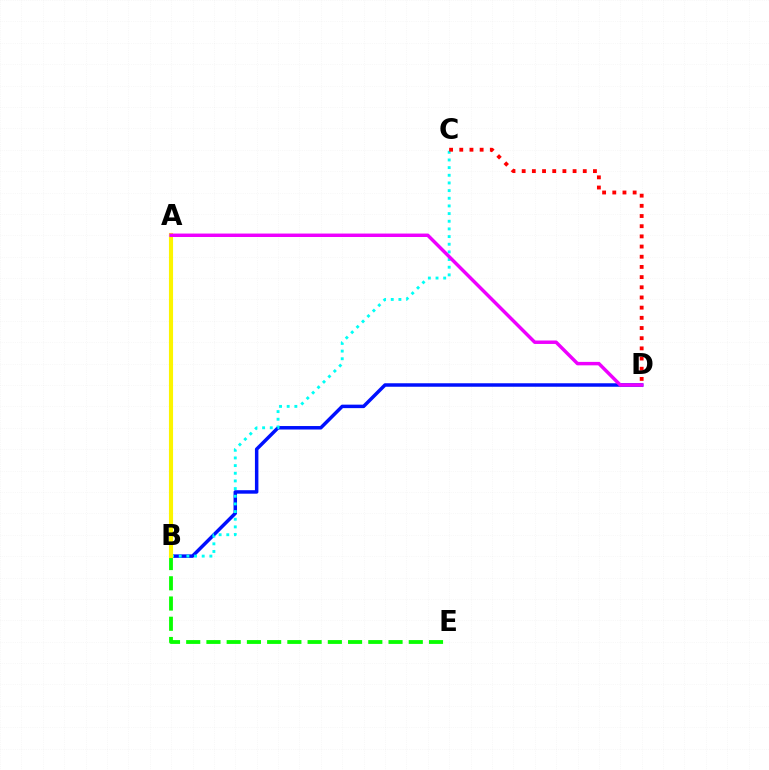{('B', 'D'): [{'color': '#0010ff', 'line_style': 'solid', 'thickness': 2.51}], ('B', 'C'): [{'color': '#00fff6', 'line_style': 'dotted', 'thickness': 2.08}], ('C', 'D'): [{'color': '#ff0000', 'line_style': 'dotted', 'thickness': 2.77}], ('B', 'E'): [{'color': '#08ff00', 'line_style': 'dashed', 'thickness': 2.75}], ('A', 'B'): [{'color': '#fcf500', 'line_style': 'solid', 'thickness': 2.96}], ('A', 'D'): [{'color': '#ee00ff', 'line_style': 'solid', 'thickness': 2.49}]}